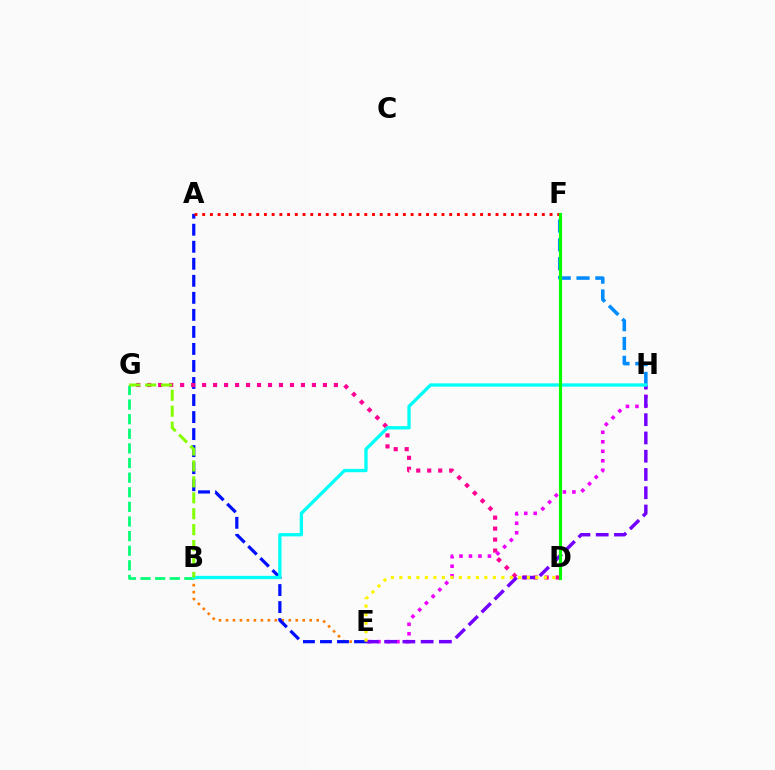{('B', 'E'): [{'color': '#ff7c00', 'line_style': 'dotted', 'thickness': 1.9}], ('A', 'E'): [{'color': '#0010ff', 'line_style': 'dashed', 'thickness': 2.31}], ('D', 'G'): [{'color': '#ff0094', 'line_style': 'dotted', 'thickness': 2.98}], ('A', 'F'): [{'color': '#ff0000', 'line_style': 'dotted', 'thickness': 2.1}], ('F', 'H'): [{'color': '#008cff', 'line_style': 'dashed', 'thickness': 2.56}], ('E', 'H'): [{'color': '#ee00ff', 'line_style': 'dotted', 'thickness': 2.58}, {'color': '#7200ff', 'line_style': 'dashed', 'thickness': 2.48}], ('B', 'G'): [{'color': '#00ff74', 'line_style': 'dashed', 'thickness': 1.99}, {'color': '#84ff00', 'line_style': 'dashed', 'thickness': 2.16}], ('B', 'H'): [{'color': '#00fff6', 'line_style': 'solid', 'thickness': 2.38}], ('D', 'E'): [{'color': '#fcf500', 'line_style': 'dotted', 'thickness': 2.31}], ('D', 'F'): [{'color': '#08ff00', 'line_style': 'solid', 'thickness': 2.25}]}